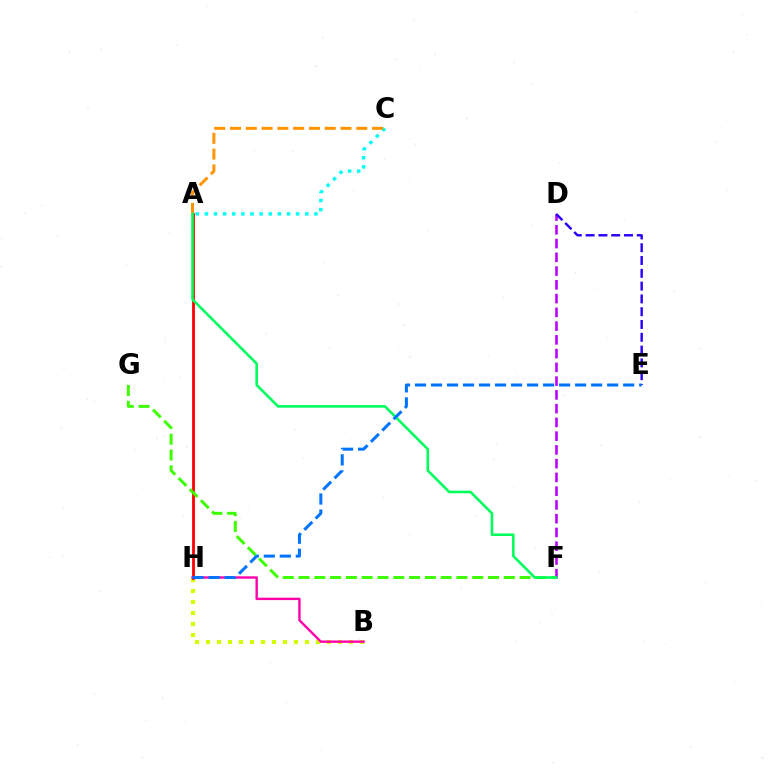{('B', 'H'): [{'color': '#d1ff00', 'line_style': 'dotted', 'thickness': 2.99}, {'color': '#ff00ac', 'line_style': 'solid', 'thickness': 1.72}], ('D', 'F'): [{'color': '#b900ff', 'line_style': 'dashed', 'thickness': 1.87}], ('A', 'H'): [{'color': '#ff0000', 'line_style': 'solid', 'thickness': 2.0}], ('F', 'G'): [{'color': '#3dff00', 'line_style': 'dashed', 'thickness': 2.15}], ('D', 'E'): [{'color': '#2500ff', 'line_style': 'dashed', 'thickness': 1.74}], ('A', 'C'): [{'color': '#00fff6', 'line_style': 'dotted', 'thickness': 2.48}, {'color': '#ff9400', 'line_style': 'dashed', 'thickness': 2.14}], ('A', 'F'): [{'color': '#00ff5c', 'line_style': 'solid', 'thickness': 1.86}], ('E', 'H'): [{'color': '#0074ff', 'line_style': 'dashed', 'thickness': 2.18}]}